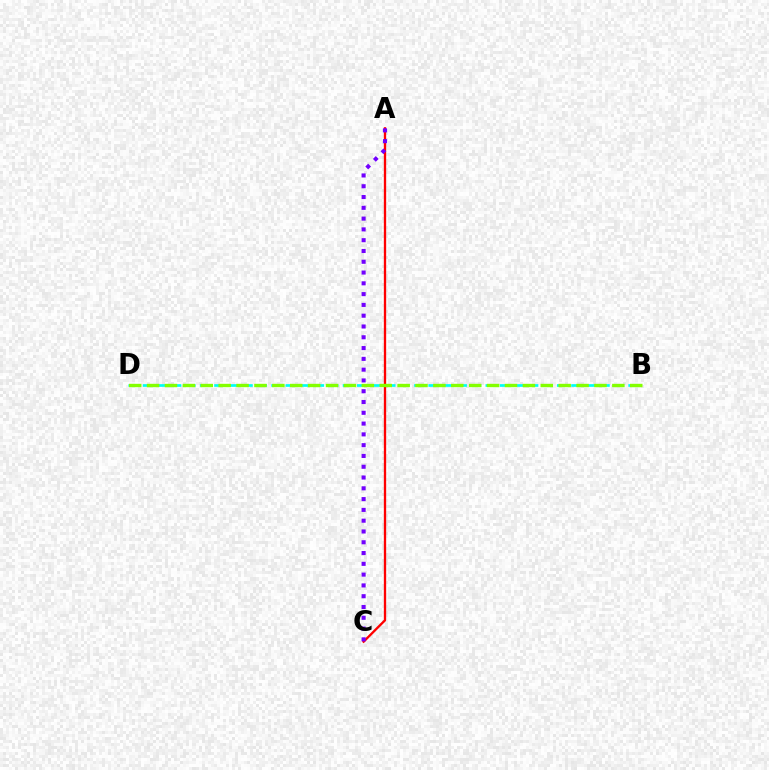{('B', 'D'): [{'color': '#00fff6', 'line_style': 'dashed', 'thickness': 1.94}, {'color': '#84ff00', 'line_style': 'dashed', 'thickness': 2.43}], ('A', 'C'): [{'color': '#ff0000', 'line_style': 'solid', 'thickness': 1.67}, {'color': '#7200ff', 'line_style': 'dotted', 'thickness': 2.93}]}